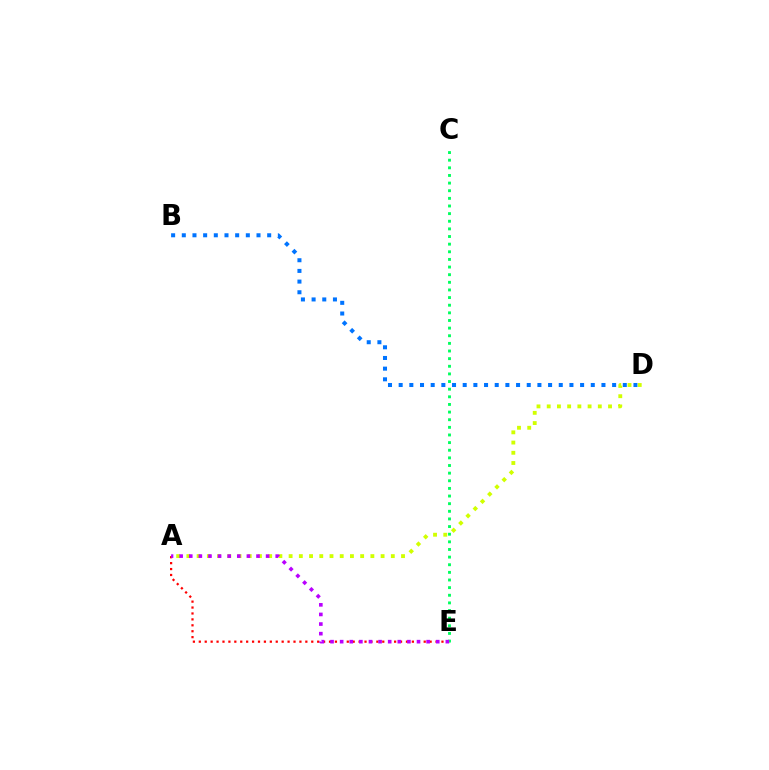{('B', 'D'): [{'color': '#0074ff', 'line_style': 'dotted', 'thickness': 2.9}], ('A', 'E'): [{'color': '#ff0000', 'line_style': 'dotted', 'thickness': 1.61}, {'color': '#b900ff', 'line_style': 'dotted', 'thickness': 2.61}], ('C', 'E'): [{'color': '#00ff5c', 'line_style': 'dotted', 'thickness': 2.07}], ('A', 'D'): [{'color': '#d1ff00', 'line_style': 'dotted', 'thickness': 2.78}]}